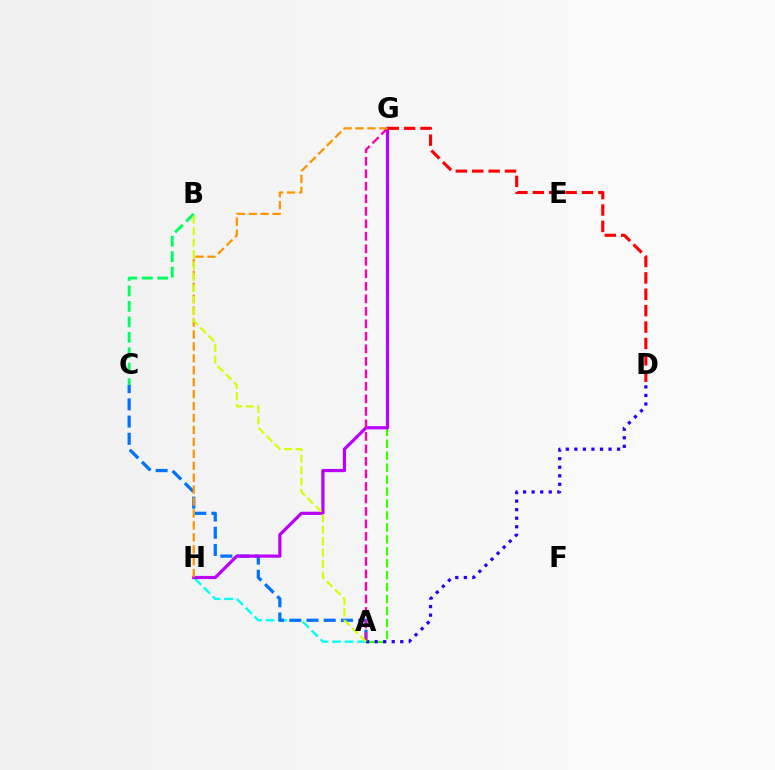{('B', 'C'): [{'color': '#00ff5c', 'line_style': 'dashed', 'thickness': 2.1}], ('A', 'G'): [{'color': '#3dff00', 'line_style': 'dashed', 'thickness': 1.62}, {'color': '#ff00ac', 'line_style': 'dashed', 'thickness': 1.7}], ('A', 'H'): [{'color': '#00fff6', 'line_style': 'dashed', 'thickness': 1.71}], ('A', 'D'): [{'color': '#2500ff', 'line_style': 'dotted', 'thickness': 2.32}], ('A', 'C'): [{'color': '#0074ff', 'line_style': 'dashed', 'thickness': 2.34}], ('G', 'H'): [{'color': '#b900ff', 'line_style': 'solid', 'thickness': 2.31}, {'color': '#ff9400', 'line_style': 'dashed', 'thickness': 1.62}], ('D', 'G'): [{'color': '#ff0000', 'line_style': 'dashed', 'thickness': 2.23}], ('A', 'B'): [{'color': '#d1ff00', 'line_style': 'dashed', 'thickness': 1.55}]}